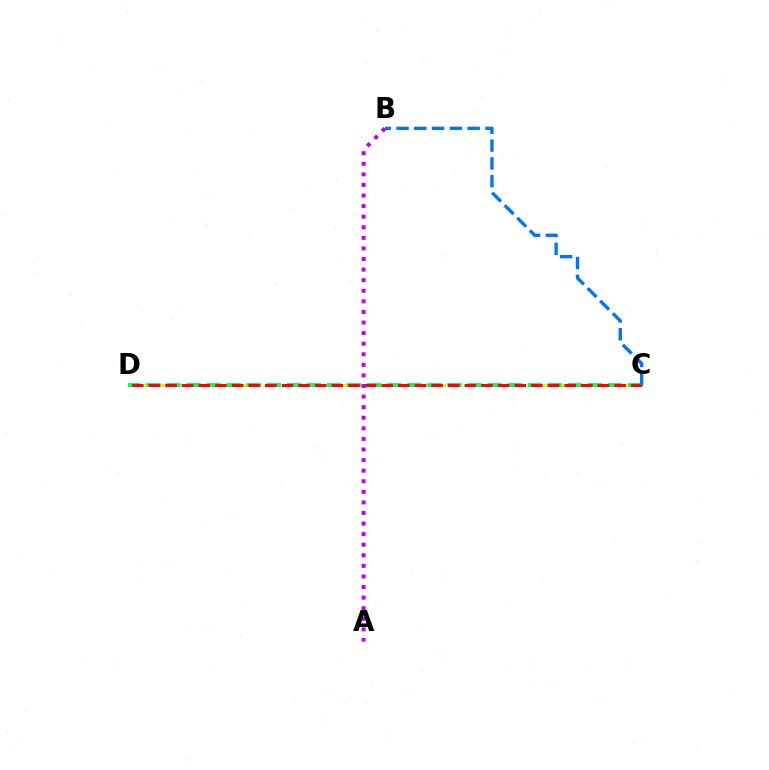{('C', 'D'): [{'color': '#d1ff00', 'line_style': 'dashed', 'thickness': 2.09}, {'color': '#00ff5c', 'line_style': 'dashed', 'thickness': 2.73}, {'color': '#ff0000', 'line_style': 'dashed', 'thickness': 2.26}], ('B', 'C'): [{'color': '#0074ff', 'line_style': 'dashed', 'thickness': 2.42}], ('A', 'B'): [{'color': '#b900ff', 'line_style': 'dotted', 'thickness': 2.87}]}